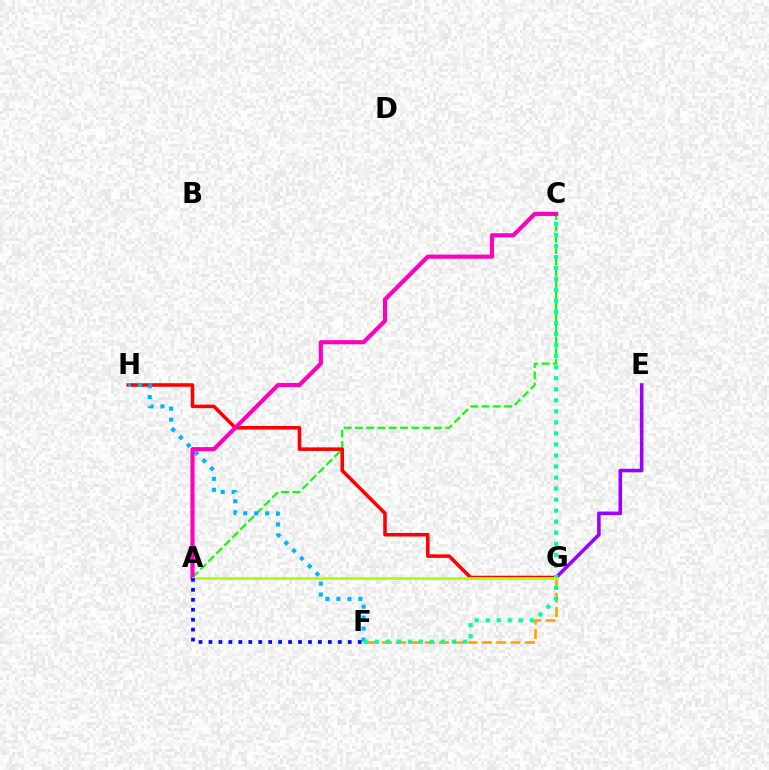{('A', 'C'): [{'color': '#08ff00', 'line_style': 'dashed', 'thickness': 1.53}, {'color': '#ff00bd', 'line_style': 'solid', 'thickness': 2.98}], ('E', 'G'): [{'color': '#9b00ff', 'line_style': 'solid', 'thickness': 2.57}], ('G', 'H'): [{'color': '#ff0000', 'line_style': 'solid', 'thickness': 2.56}], ('F', 'G'): [{'color': '#ffa500', 'line_style': 'dashed', 'thickness': 1.94}], ('F', 'H'): [{'color': '#00b5ff', 'line_style': 'dotted', 'thickness': 2.98}], ('C', 'F'): [{'color': '#00ff9d', 'line_style': 'dotted', 'thickness': 3.0}], ('A', 'G'): [{'color': '#b3ff00', 'line_style': 'solid', 'thickness': 2.05}], ('A', 'F'): [{'color': '#0010ff', 'line_style': 'dotted', 'thickness': 2.7}]}